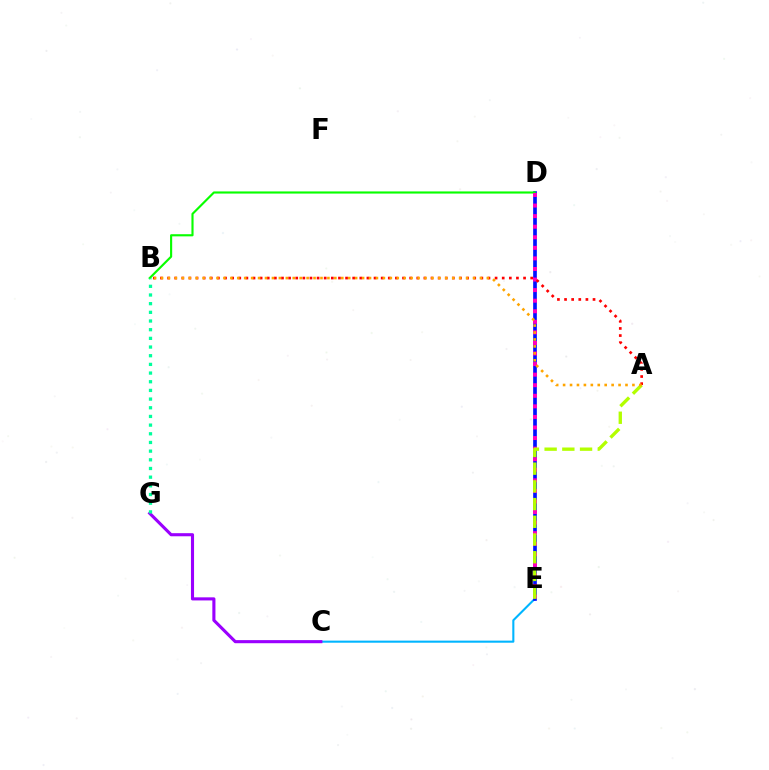{('C', 'E'): [{'color': '#00b5ff', 'line_style': 'solid', 'thickness': 1.51}], ('D', 'E'): [{'color': '#0010ff', 'line_style': 'solid', 'thickness': 2.65}, {'color': '#ff00bd', 'line_style': 'dotted', 'thickness': 2.87}], ('B', 'D'): [{'color': '#08ff00', 'line_style': 'solid', 'thickness': 1.54}], ('A', 'E'): [{'color': '#b3ff00', 'line_style': 'dashed', 'thickness': 2.41}], ('C', 'G'): [{'color': '#9b00ff', 'line_style': 'solid', 'thickness': 2.23}], ('B', 'G'): [{'color': '#00ff9d', 'line_style': 'dotted', 'thickness': 2.36}], ('A', 'B'): [{'color': '#ff0000', 'line_style': 'dotted', 'thickness': 1.93}, {'color': '#ffa500', 'line_style': 'dotted', 'thickness': 1.88}]}